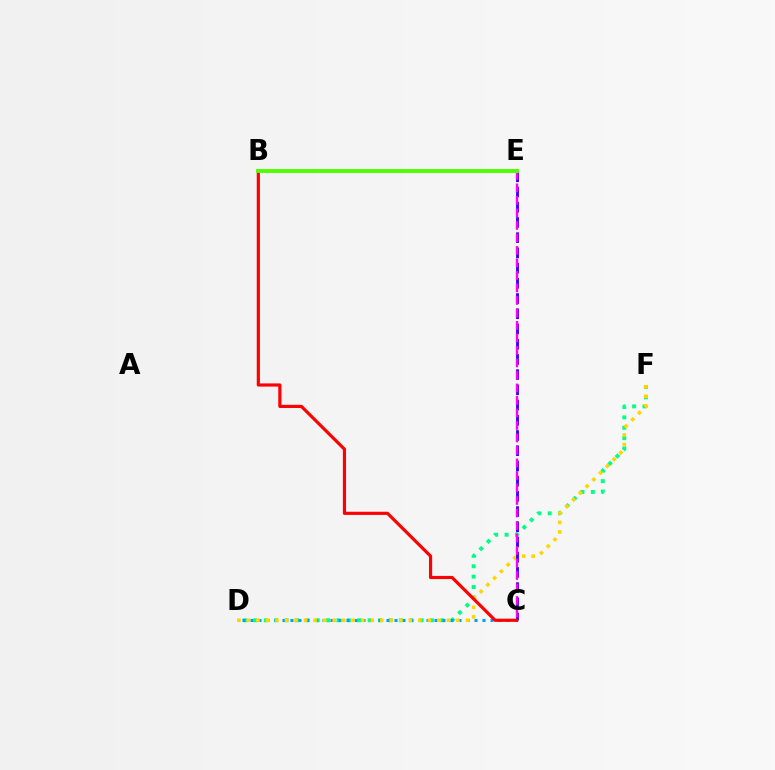{('D', 'F'): [{'color': '#00ff86', 'line_style': 'dotted', 'thickness': 2.82}, {'color': '#ffd500', 'line_style': 'dotted', 'thickness': 2.59}], ('C', 'D'): [{'color': '#009eff', 'line_style': 'dotted', 'thickness': 2.17}], ('C', 'E'): [{'color': '#3700ff', 'line_style': 'dashed', 'thickness': 2.07}, {'color': '#ff00ed', 'line_style': 'dashed', 'thickness': 1.7}], ('B', 'C'): [{'color': '#ff0000', 'line_style': 'solid', 'thickness': 2.28}], ('B', 'E'): [{'color': '#4fff00', 'line_style': 'solid', 'thickness': 2.8}]}